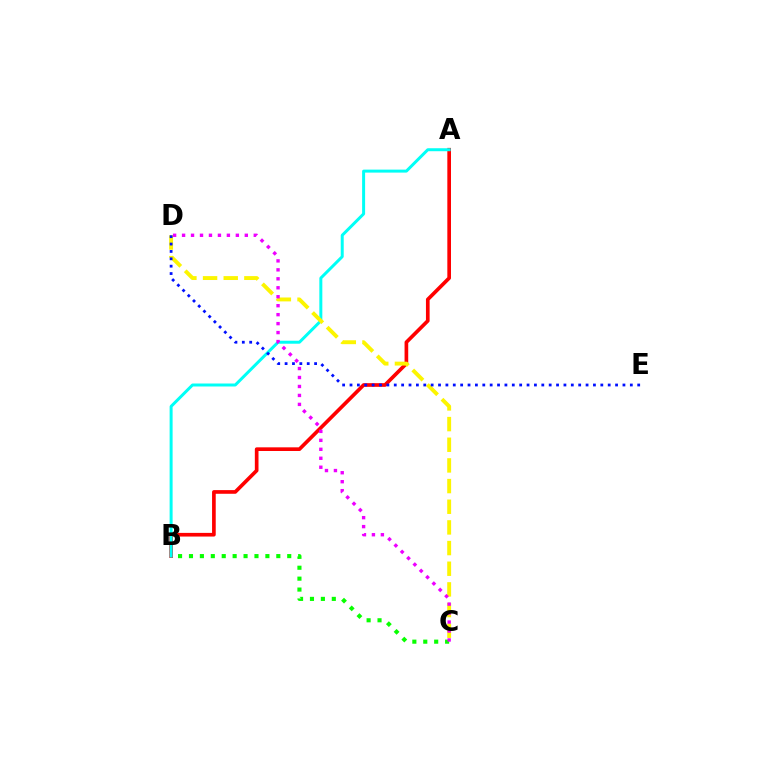{('B', 'C'): [{'color': '#08ff00', 'line_style': 'dotted', 'thickness': 2.97}], ('A', 'B'): [{'color': '#ff0000', 'line_style': 'solid', 'thickness': 2.64}, {'color': '#00fff6', 'line_style': 'solid', 'thickness': 2.15}], ('C', 'D'): [{'color': '#fcf500', 'line_style': 'dashed', 'thickness': 2.81}, {'color': '#ee00ff', 'line_style': 'dotted', 'thickness': 2.44}], ('D', 'E'): [{'color': '#0010ff', 'line_style': 'dotted', 'thickness': 2.0}]}